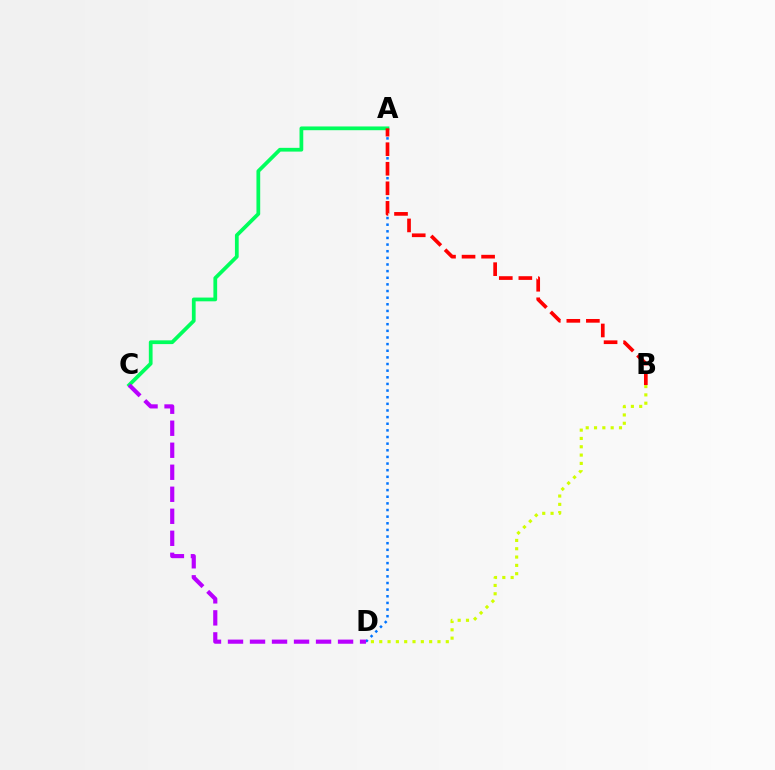{('A', 'D'): [{'color': '#0074ff', 'line_style': 'dotted', 'thickness': 1.8}], ('A', 'C'): [{'color': '#00ff5c', 'line_style': 'solid', 'thickness': 2.7}], ('A', 'B'): [{'color': '#ff0000', 'line_style': 'dashed', 'thickness': 2.66}], ('C', 'D'): [{'color': '#b900ff', 'line_style': 'dashed', 'thickness': 2.99}], ('B', 'D'): [{'color': '#d1ff00', 'line_style': 'dotted', 'thickness': 2.26}]}